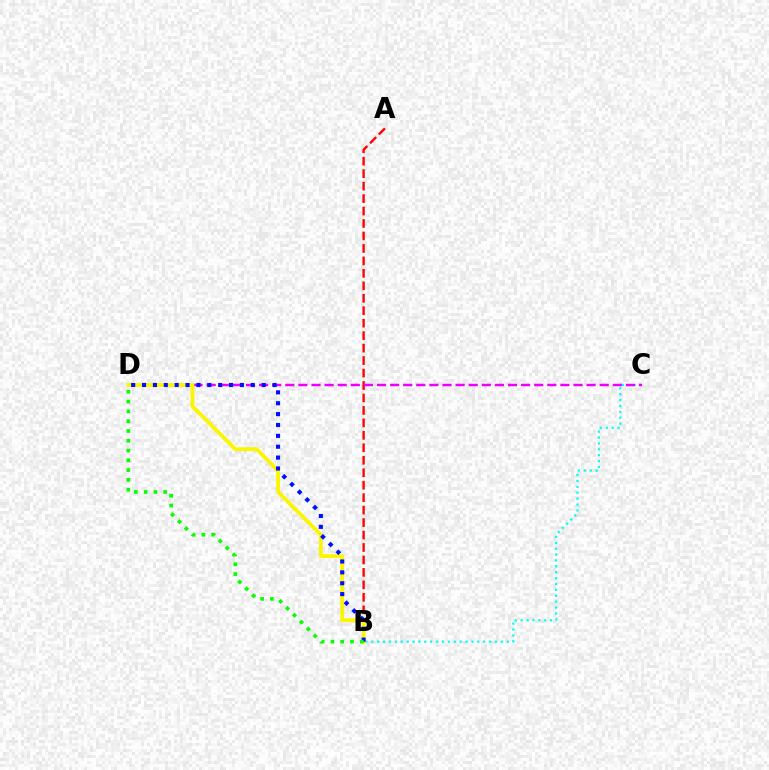{('B', 'C'): [{'color': '#00fff6', 'line_style': 'dotted', 'thickness': 1.6}], ('A', 'B'): [{'color': '#ff0000', 'line_style': 'dashed', 'thickness': 1.69}], ('C', 'D'): [{'color': '#ee00ff', 'line_style': 'dashed', 'thickness': 1.78}], ('B', 'D'): [{'color': '#fcf500', 'line_style': 'solid', 'thickness': 2.78}, {'color': '#0010ff', 'line_style': 'dotted', 'thickness': 2.95}, {'color': '#08ff00', 'line_style': 'dotted', 'thickness': 2.66}]}